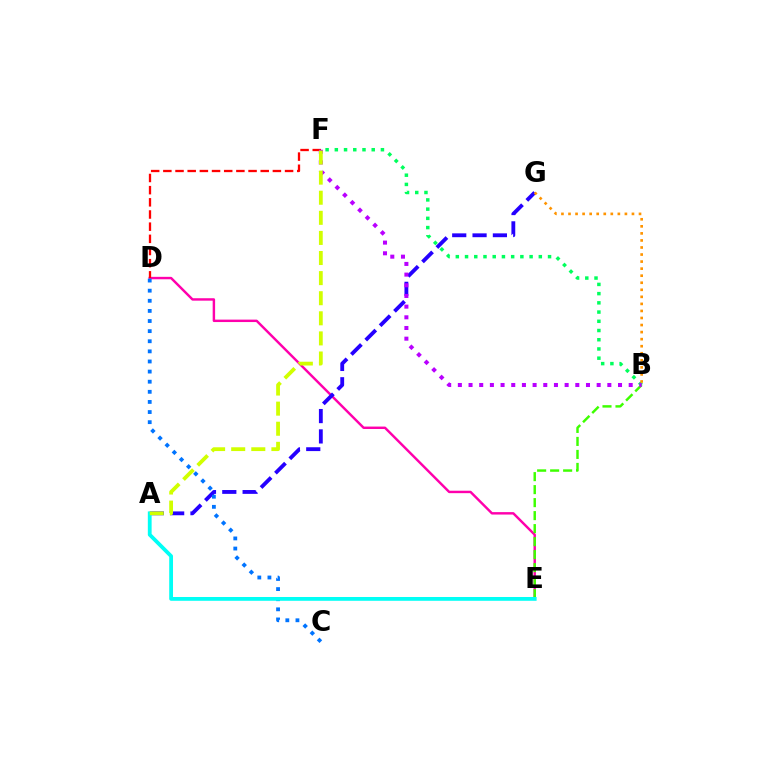{('D', 'E'): [{'color': '#ff00ac', 'line_style': 'solid', 'thickness': 1.75}], ('B', 'E'): [{'color': '#3dff00', 'line_style': 'dashed', 'thickness': 1.77}], ('D', 'F'): [{'color': '#ff0000', 'line_style': 'dashed', 'thickness': 1.65}], ('A', 'G'): [{'color': '#2500ff', 'line_style': 'dashed', 'thickness': 2.76}], ('B', 'F'): [{'color': '#00ff5c', 'line_style': 'dotted', 'thickness': 2.51}, {'color': '#b900ff', 'line_style': 'dotted', 'thickness': 2.9}], ('C', 'D'): [{'color': '#0074ff', 'line_style': 'dotted', 'thickness': 2.75}], ('B', 'G'): [{'color': '#ff9400', 'line_style': 'dotted', 'thickness': 1.92}], ('A', 'E'): [{'color': '#00fff6', 'line_style': 'solid', 'thickness': 2.73}], ('A', 'F'): [{'color': '#d1ff00', 'line_style': 'dashed', 'thickness': 2.73}]}